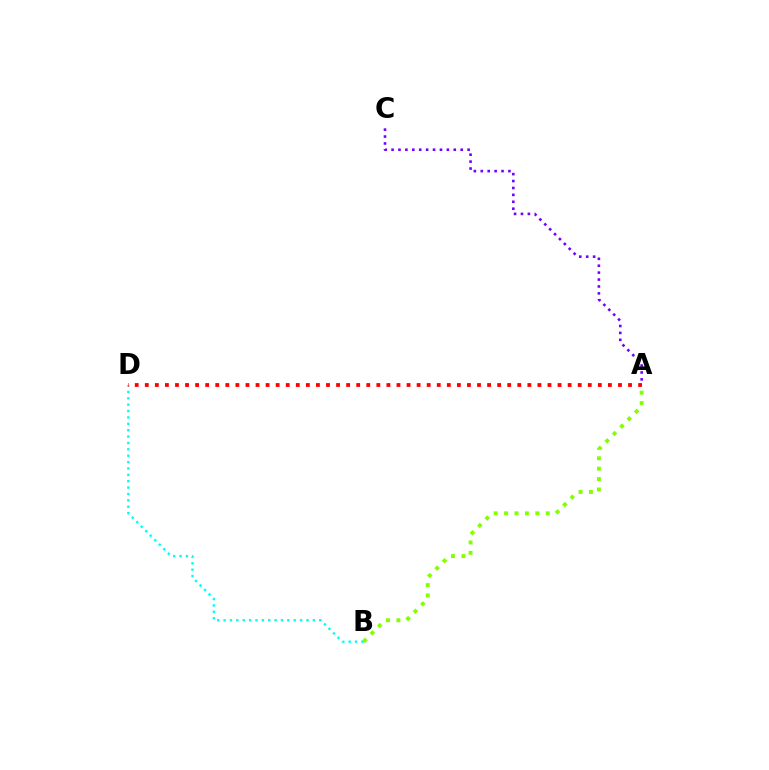{('A', 'C'): [{'color': '#7200ff', 'line_style': 'dotted', 'thickness': 1.88}], ('A', 'B'): [{'color': '#84ff00', 'line_style': 'dotted', 'thickness': 2.83}], ('B', 'D'): [{'color': '#00fff6', 'line_style': 'dotted', 'thickness': 1.73}], ('A', 'D'): [{'color': '#ff0000', 'line_style': 'dotted', 'thickness': 2.74}]}